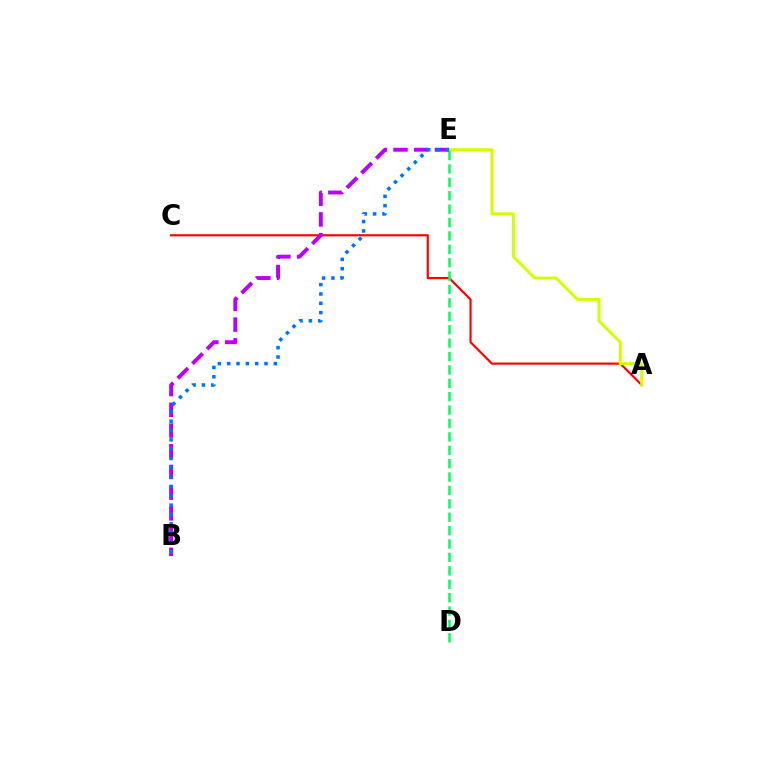{('A', 'C'): [{'color': '#ff0000', 'line_style': 'solid', 'thickness': 1.56}], ('D', 'E'): [{'color': '#00ff5c', 'line_style': 'dashed', 'thickness': 1.82}], ('B', 'E'): [{'color': '#b900ff', 'line_style': 'dashed', 'thickness': 2.81}, {'color': '#0074ff', 'line_style': 'dotted', 'thickness': 2.53}], ('A', 'E'): [{'color': '#d1ff00', 'line_style': 'solid', 'thickness': 2.13}]}